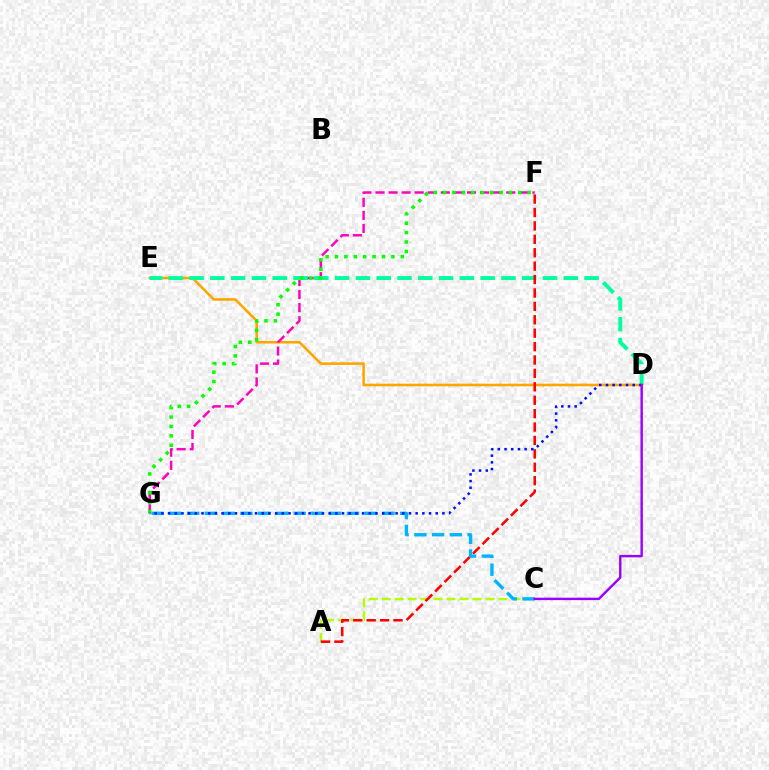{('D', 'E'): [{'color': '#ffa500', 'line_style': 'solid', 'thickness': 1.86}, {'color': '#00ff9d', 'line_style': 'dashed', 'thickness': 2.82}], ('A', 'C'): [{'color': '#b3ff00', 'line_style': 'dashed', 'thickness': 1.76}], ('F', 'G'): [{'color': '#ff00bd', 'line_style': 'dashed', 'thickness': 1.78}, {'color': '#08ff00', 'line_style': 'dotted', 'thickness': 2.55}], ('A', 'F'): [{'color': '#ff0000', 'line_style': 'dashed', 'thickness': 1.82}], ('C', 'G'): [{'color': '#00b5ff', 'line_style': 'dashed', 'thickness': 2.41}], ('D', 'G'): [{'color': '#0010ff', 'line_style': 'dotted', 'thickness': 1.82}], ('C', 'D'): [{'color': '#9b00ff', 'line_style': 'solid', 'thickness': 1.74}]}